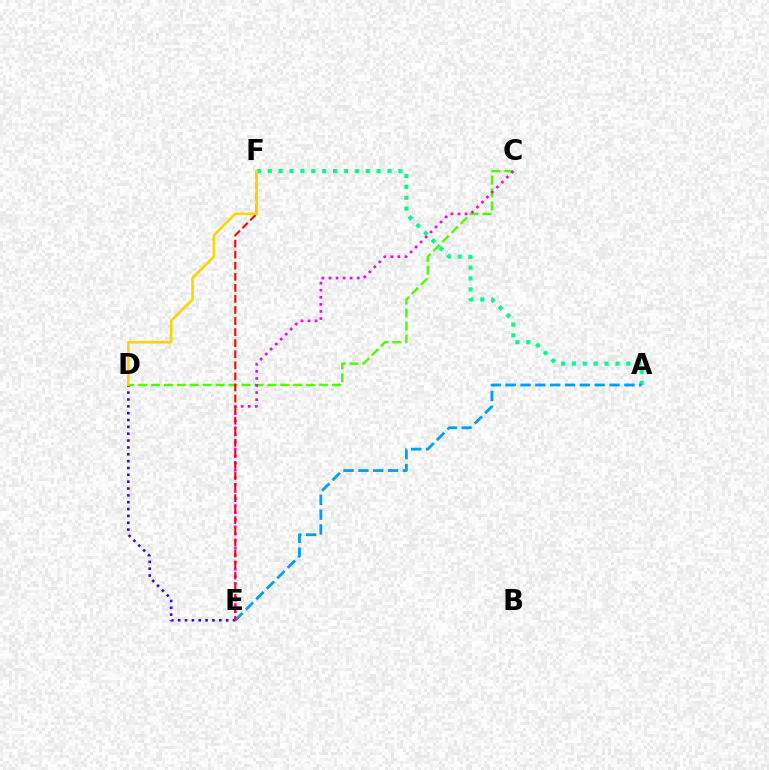{('C', 'D'): [{'color': '#4fff00', 'line_style': 'dashed', 'thickness': 1.76}], ('A', 'F'): [{'color': '#00ff86', 'line_style': 'dotted', 'thickness': 2.96}], ('D', 'E'): [{'color': '#3700ff', 'line_style': 'dotted', 'thickness': 1.86}], ('C', 'E'): [{'color': '#ff00ed', 'line_style': 'dotted', 'thickness': 1.92}], ('A', 'E'): [{'color': '#009eff', 'line_style': 'dashed', 'thickness': 2.02}], ('E', 'F'): [{'color': '#ff0000', 'line_style': 'dashed', 'thickness': 1.5}], ('D', 'F'): [{'color': '#ffd500', 'line_style': 'solid', 'thickness': 1.9}]}